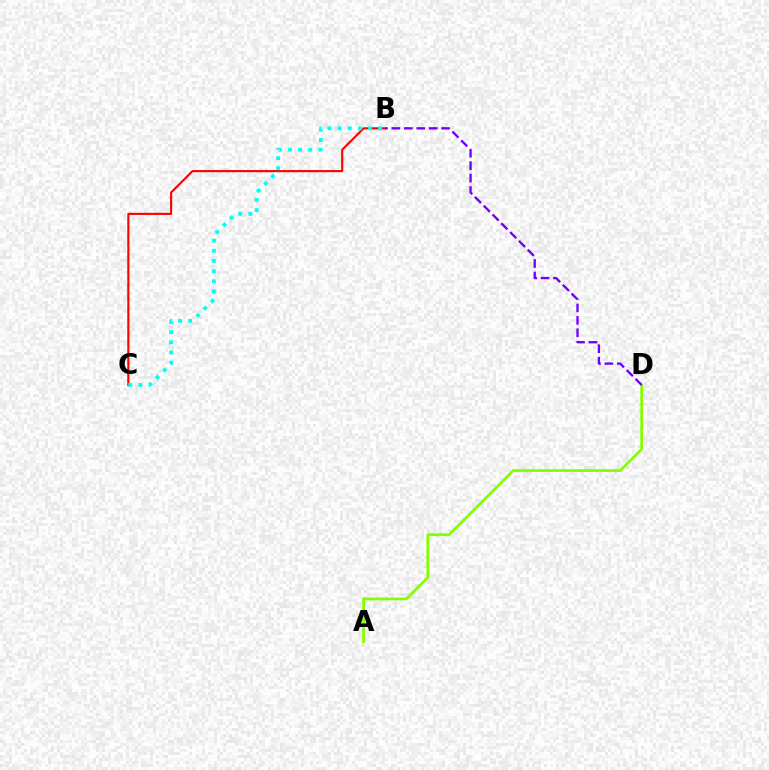{('B', 'C'): [{'color': '#ff0000', 'line_style': 'solid', 'thickness': 1.52}, {'color': '#00fff6', 'line_style': 'dotted', 'thickness': 2.76}], ('A', 'D'): [{'color': '#84ff00', 'line_style': 'solid', 'thickness': 1.99}], ('B', 'D'): [{'color': '#7200ff', 'line_style': 'dashed', 'thickness': 1.69}]}